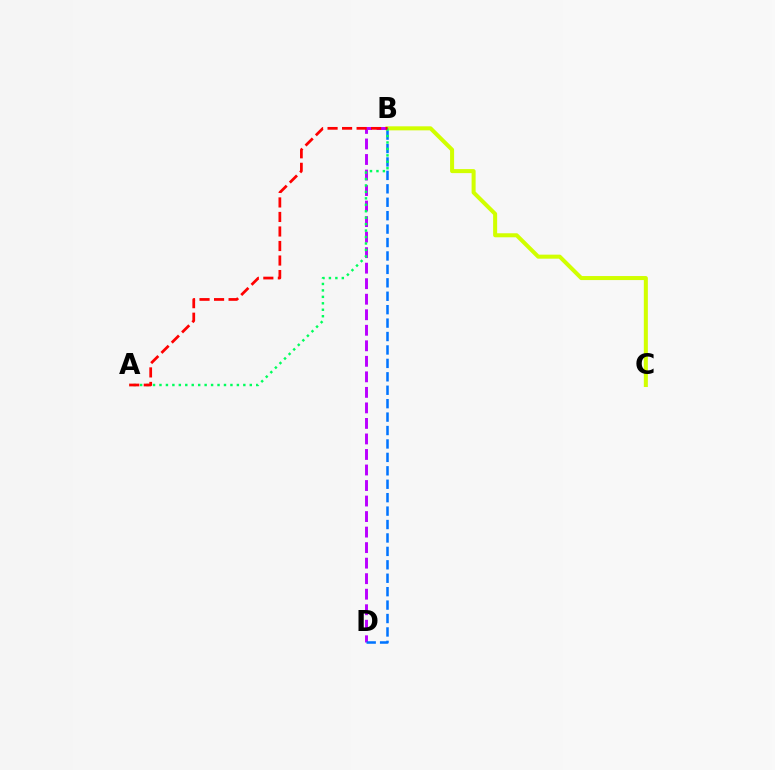{('B', 'C'): [{'color': '#d1ff00', 'line_style': 'solid', 'thickness': 2.9}], ('B', 'D'): [{'color': '#b900ff', 'line_style': 'dashed', 'thickness': 2.11}, {'color': '#0074ff', 'line_style': 'dashed', 'thickness': 1.82}], ('A', 'B'): [{'color': '#00ff5c', 'line_style': 'dotted', 'thickness': 1.75}, {'color': '#ff0000', 'line_style': 'dashed', 'thickness': 1.97}]}